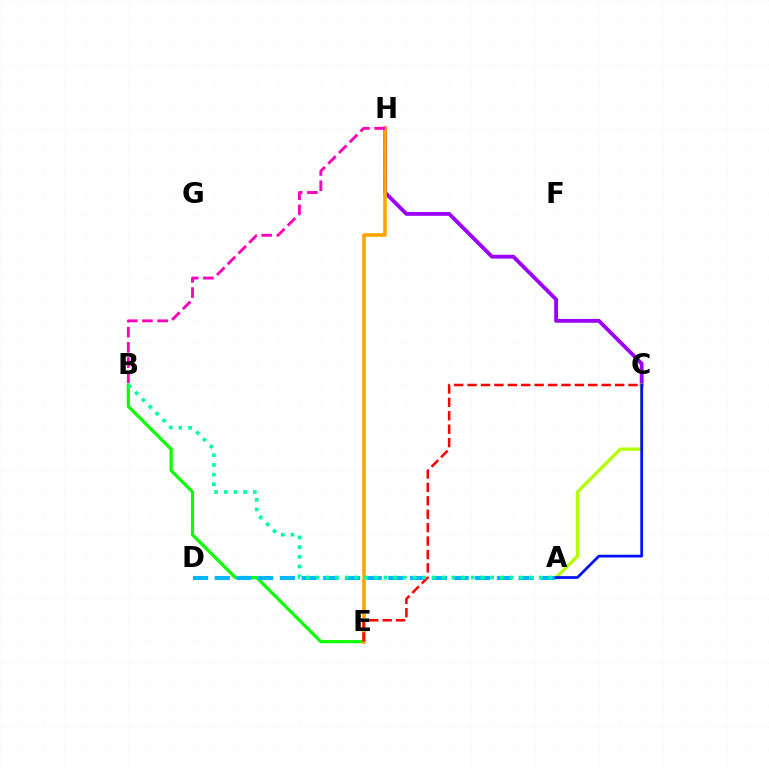{('B', 'E'): [{'color': '#08ff00', 'line_style': 'solid', 'thickness': 2.28}], ('C', 'H'): [{'color': '#9b00ff', 'line_style': 'solid', 'thickness': 2.75}], ('A', 'C'): [{'color': '#b3ff00', 'line_style': 'solid', 'thickness': 2.39}, {'color': '#0010ff', 'line_style': 'solid', 'thickness': 1.96}], ('E', 'H'): [{'color': '#ffa500', 'line_style': 'solid', 'thickness': 2.59}], ('A', 'D'): [{'color': '#00b5ff', 'line_style': 'dashed', 'thickness': 2.95}], ('C', 'E'): [{'color': '#ff0000', 'line_style': 'dashed', 'thickness': 1.82}], ('A', 'B'): [{'color': '#00ff9d', 'line_style': 'dotted', 'thickness': 2.64}], ('B', 'H'): [{'color': '#ff00bd', 'line_style': 'dashed', 'thickness': 2.06}]}